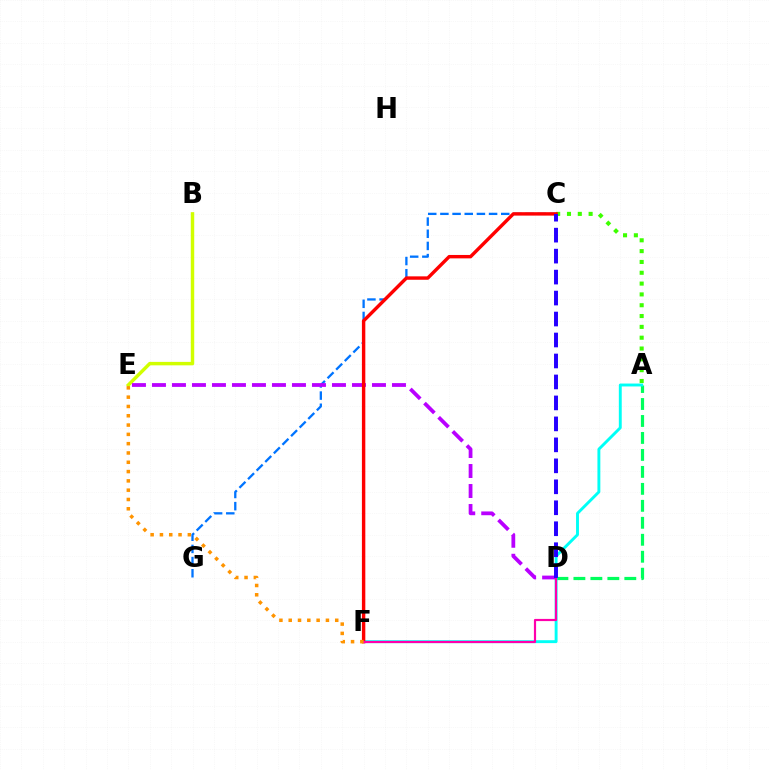{('B', 'E'): [{'color': '#d1ff00', 'line_style': 'solid', 'thickness': 2.48}], ('A', 'D'): [{'color': '#00ff5c', 'line_style': 'dashed', 'thickness': 2.31}], ('C', 'G'): [{'color': '#0074ff', 'line_style': 'dashed', 'thickness': 1.65}], ('A', 'F'): [{'color': '#00fff6', 'line_style': 'solid', 'thickness': 2.09}], ('A', 'C'): [{'color': '#3dff00', 'line_style': 'dotted', 'thickness': 2.94}], ('D', 'E'): [{'color': '#b900ff', 'line_style': 'dashed', 'thickness': 2.72}], ('C', 'F'): [{'color': '#ff0000', 'line_style': 'solid', 'thickness': 2.46}], ('D', 'F'): [{'color': '#ff00ac', 'line_style': 'solid', 'thickness': 1.57}], ('E', 'F'): [{'color': '#ff9400', 'line_style': 'dotted', 'thickness': 2.53}], ('C', 'D'): [{'color': '#2500ff', 'line_style': 'dashed', 'thickness': 2.85}]}